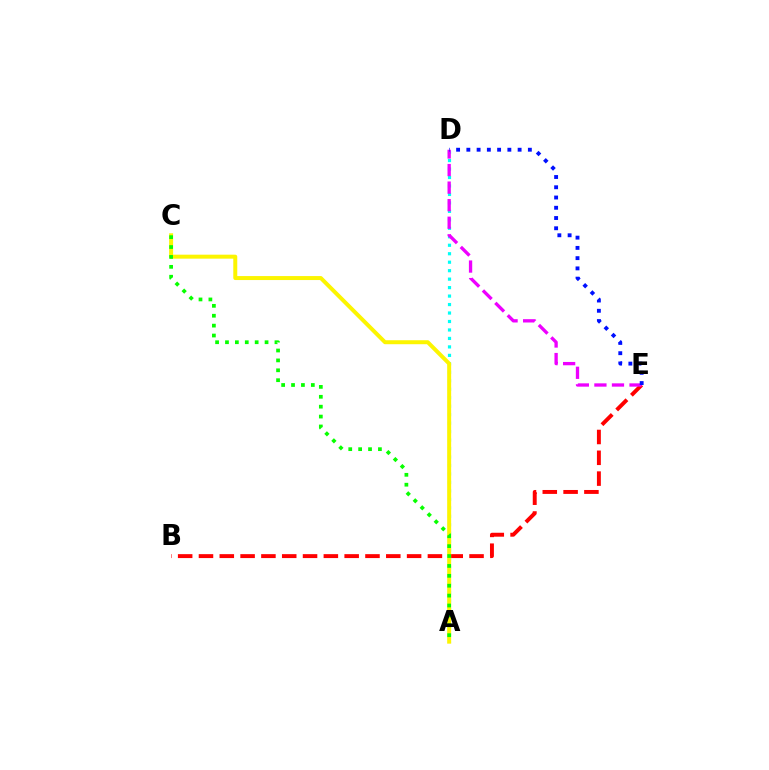{('B', 'E'): [{'color': '#ff0000', 'line_style': 'dashed', 'thickness': 2.83}], ('A', 'D'): [{'color': '#00fff6', 'line_style': 'dotted', 'thickness': 2.3}], ('D', 'E'): [{'color': '#ee00ff', 'line_style': 'dashed', 'thickness': 2.39}, {'color': '#0010ff', 'line_style': 'dotted', 'thickness': 2.79}], ('A', 'C'): [{'color': '#fcf500', 'line_style': 'solid', 'thickness': 2.86}, {'color': '#08ff00', 'line_style': 'dotted', 'thickness': 2.69}]}